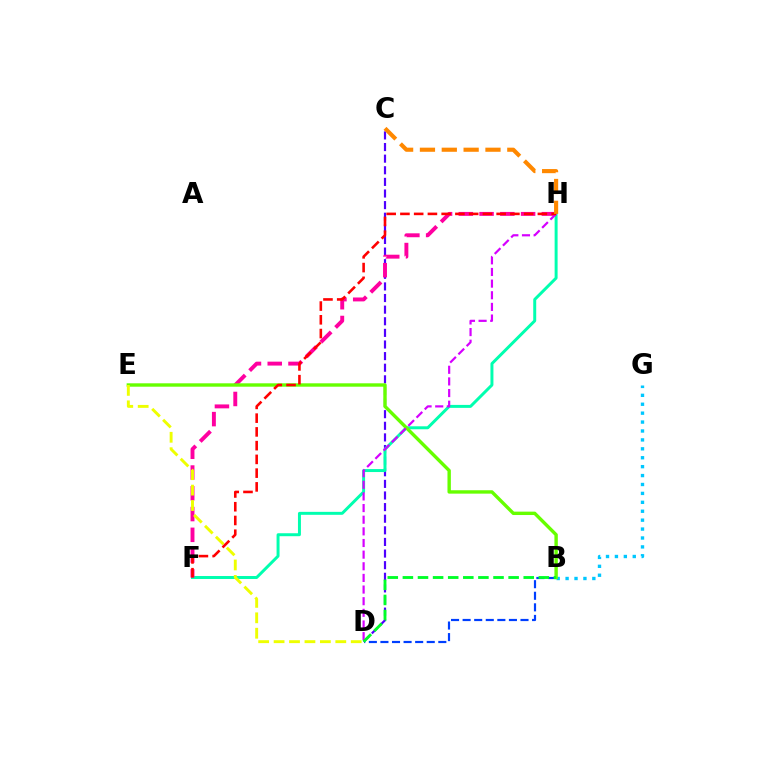{('C', 'D'): [{'color': '#4f00ff', 'line_style': 'dashed', 'thickness': 1.58}], ('B', 'G'): [{'color': '#00c7ff', 'line_style': 'dotted', 'thickness': 2.42}], ('F', 'H'): [{'color': '#00ffaf', 'line_style': 'solid', 'thickness': 2.14}, {'color': '#ff00a0', 'line_style': 'dashed', 'thickness': 2.82}, {'color': '#ff0000', 'line_style': 'dashed', 'thickness': 1.87}], ('B', 'D'): [{'color': '#003fff', 'line_style': 'dashed', 'thickness': 1.57}, {'color': '#00ff27', 'line_style': 'dashed', 'thickness': 2.05}], ('B', 'E'): [{'color': '#66ff00', 'line_style': 'solid', 'thickness': 2.44}], ('D', 'E'): [{'color': '#eeff00', 'line_style': 'dashed', 'thickness': 2.1}], ('D', 'H'): [{'color': '#d600ff', 'line_style': 'dashed', 'thickness': 1.58}], ('C', 'H'): [{'color': '#ff8800', 'line_style': 'dashed', 'thickness': 2.97}]}